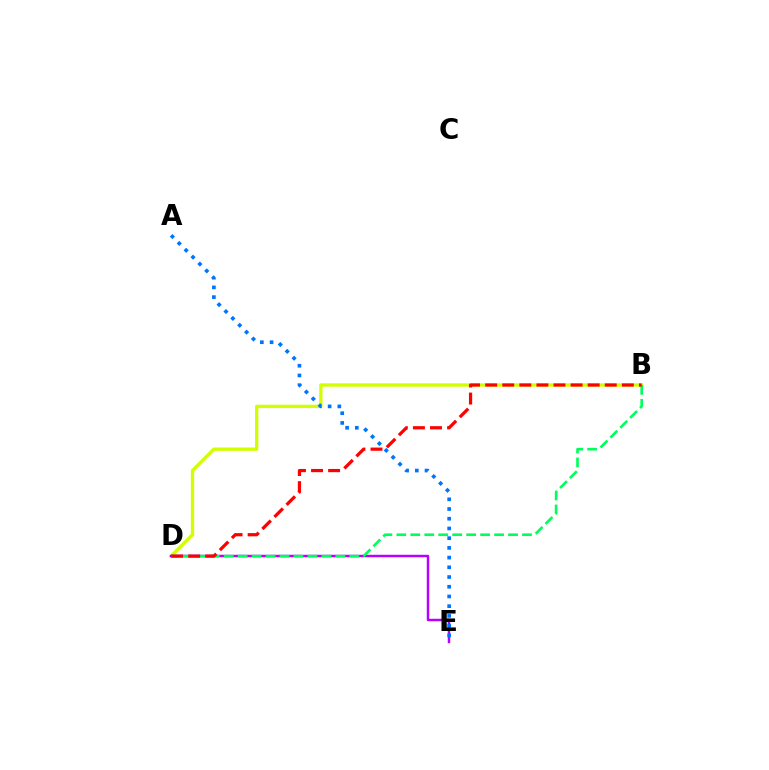{('B', 'D'): [{'color': '#d1ff00', 'line_style': 'solid', 'thickness': 2.41}, {'color': '#00ff5c', 'line_style': 'dashed', 'thickness': 1.9}, {'color': '#ff0000', 'line_style': 'dashed', 'thickness': 2.32}], ('D', 'E'): [{'color': '#b900ff', 'line_style': 'solid', 'thickness': 1.77}], ('A', 'E'): [{'color': '#0074ff', 'line_style': 'dotted', 'thickness': 2.64}]}